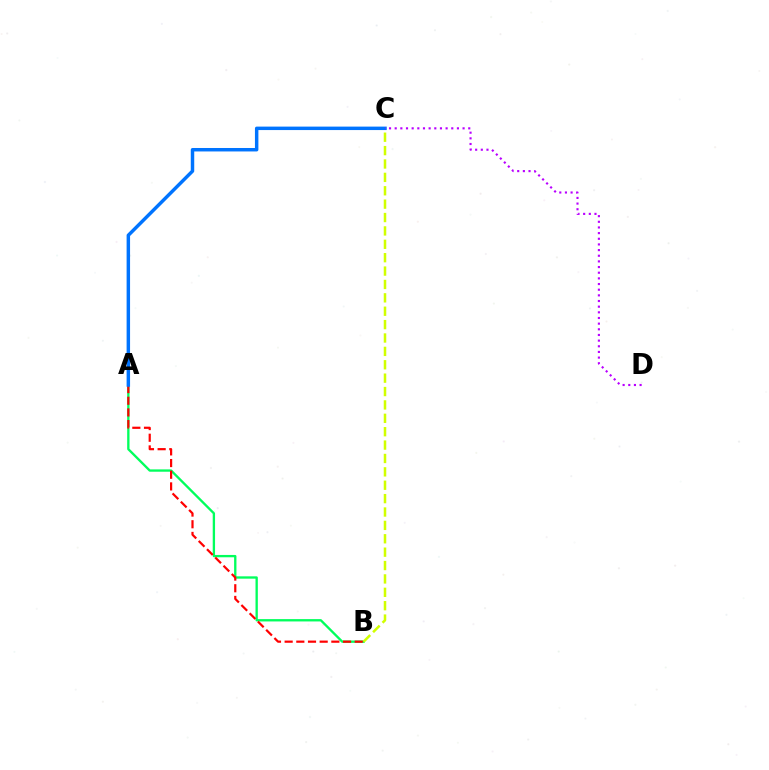{('A', 'B'): [{'color': '#00ff5c', 'line_style': 'solid', 'thickness': 1.68}, {'color': '#ff0000', 'line_style': 'dashed', 'thickness': 1.59}], ('B', 'C'): [{'color': '#d1ff00', 'line_style': 'dashed', 'thickness': 1.82}], ('A', 'C'): [{'color': '#0074ff', 'line_style': 'solid', 'thickness': 2.49}], ('C', 'D'): [{'color': '#b900ff', 'line_style': 'dotted', 'thickness': 1.54}]}